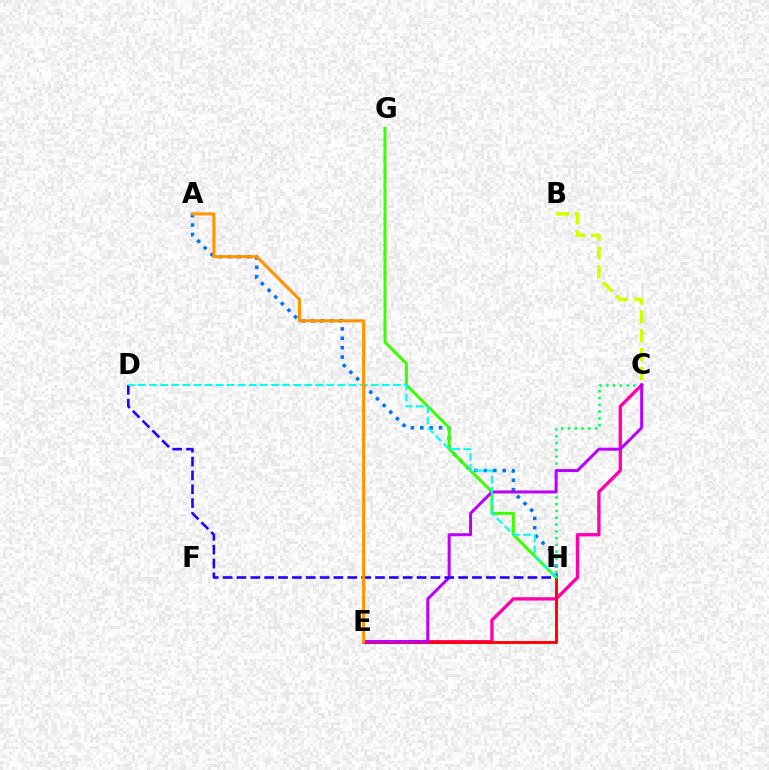{('A', 'H'): [{'color': '#0074ff', 'line_style': 'dotted', 'thickness': 2.55}], ('C', 'H'): [{'color': '#00ff5c', 'line_style': 'dotted', 'thickness': 1.84}], ('C', 'E'): [{'color': '#ff00ac', 'line_style': 'solid', 'thickness': 2.39}, {'color': '#b900ff', 'line_style': 'solid', 'thickness': 2.16}], ('E', 'H'): [{'color': '#ff0000', 'line_style': 'solid', 'thickness': 2.09}], ('B', 'C'): [{'color': '#d1ff00', 'line_style': 'dashed', 'thickness': 2.56}], ('G', 'H'): [{'color': '#3dff00', 'line_style': 'solid', 'thickness': 2.17}], ('D', 'H'): [{'color': '#2500ff', 'line_style': 'dashed', 'thickness': 1.88}, {'color': '#00fff6', 'line_style': 'dashed', 'thickness': 1.51}], ('A', 'E'): [{'color': '#ff9400', 'line_style': 'solid', 'thickness': 2.21}]}